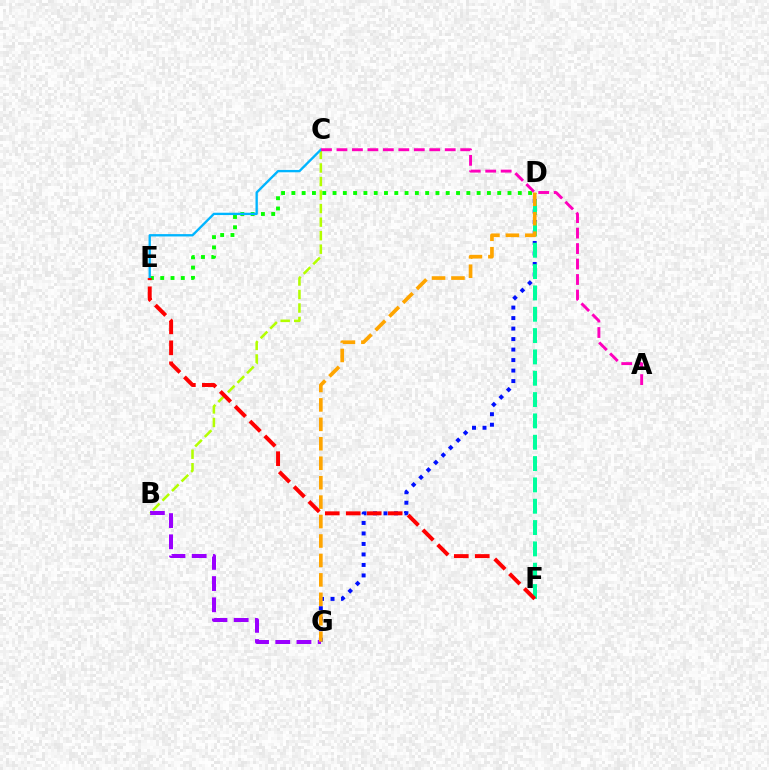{('D', 'G'): [{'color': '#0010ff', 'line_style': 'dotted', 'thickness': 2.85}, {'color': '#ffa500', 'line_style': 'dashed', 'thickness': 2.64}], ('B', 'G'): [{'color': '#9b00ff', 'line_style': 'dashed', 'thickness': 2.88}], ('D', 'E'): [{'color': '#08ff00', 'line_style': 'dotted', 'thickness': 2.8}], ('D', 'F'): [{'color': '#00ff9d', 'line_style': 'dashed', 'thickness': 2.9}], ('B', 'C'): [{'color': '#b3ff00', 'line_style': 'dashed', 'thickness': 1.84}], ('C', 'E'): [{'color': '#00b5ff', 'line_style': 'solid', 'thickness': 1.69}], ('E', 'F'): [{'color': '#ff0000', 'line_style': 'dashed', 'thickness': 2.85}], ('A', 'C'): [{'color': '#ff00bd', 'line_style': 'dashed', 'thickness': 2.1}]}